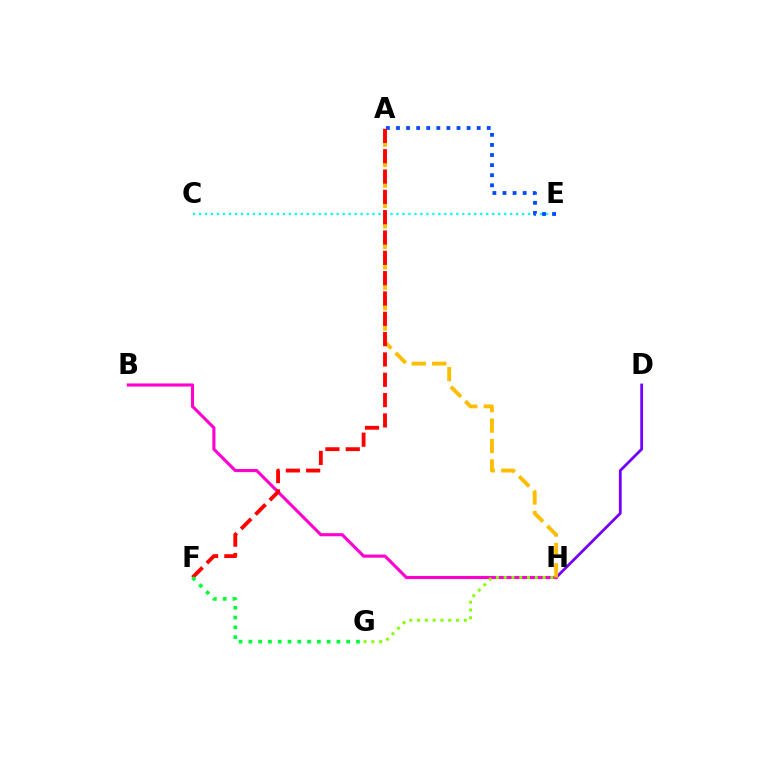{('D', 'H'): [{'color': '#7200ff', 'line_style': 'solid', 'thickness': 2.01}], ('B', 'H'): [{'color': '#ff00cf', 'line_style': 'solid', 'thickness': 2.24}], ('G', 'H'): [{'color': '#84ff00', 'line_style': 'dotted', 'thickness': 2.12}], ('A', 'H'): [{'color': '#ffbd00', 'line_style': 'dashed', 'thickness': 2.78}], ('C', 'E'): [{'color': '#00fff6', 'line_style': 'dotted', 'thickness': 1.63}], ('A', 'E'): [{'color': '#004bff', 'line_style': 'dotted', 'thickness': 2.74}], ('A', 'F'): [{'color': '#ff0000', 'line_style': 'dashed', 'thickness': 2.76}], ('F', 'G'): [{'color': '#00ff39', 'line_style': 'dotted', 'thickness': 2.66}]}